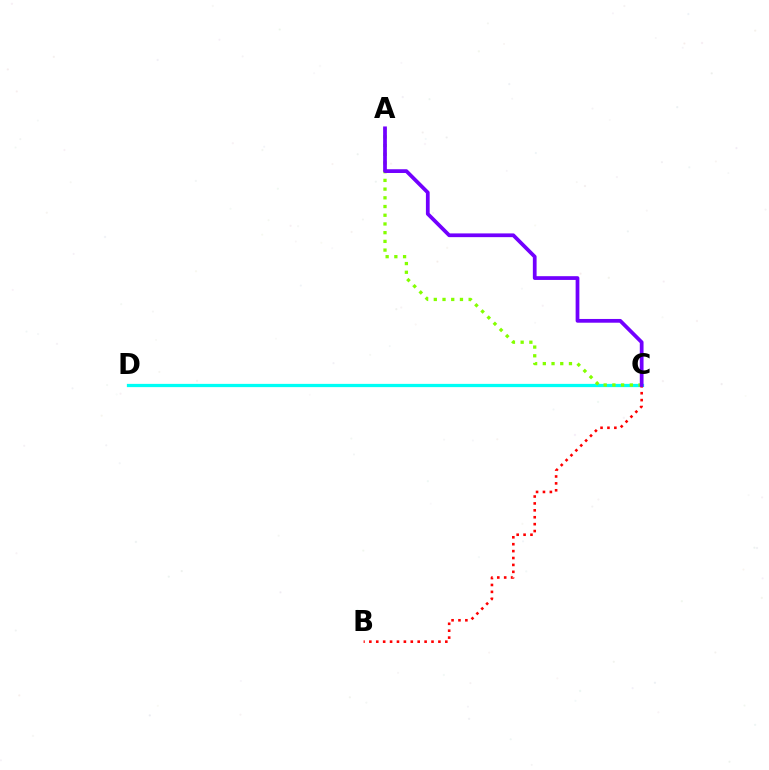{('C', 'D'): [{'color': '#00fff6', 'line_style': 'solid', 'thickness': 2.34}], ('A', 'C'): [{'color': '#84ff00', 'line_style': 'dotted', 'thickness': 2.37}, {'color': '#7200ff', 'line_style': 'solid', 'thickness': 2.7}], ('B', 'C'): [{'color': '#ff0000', 'line_style': 'dotted', 'thickness': 1.88}]}